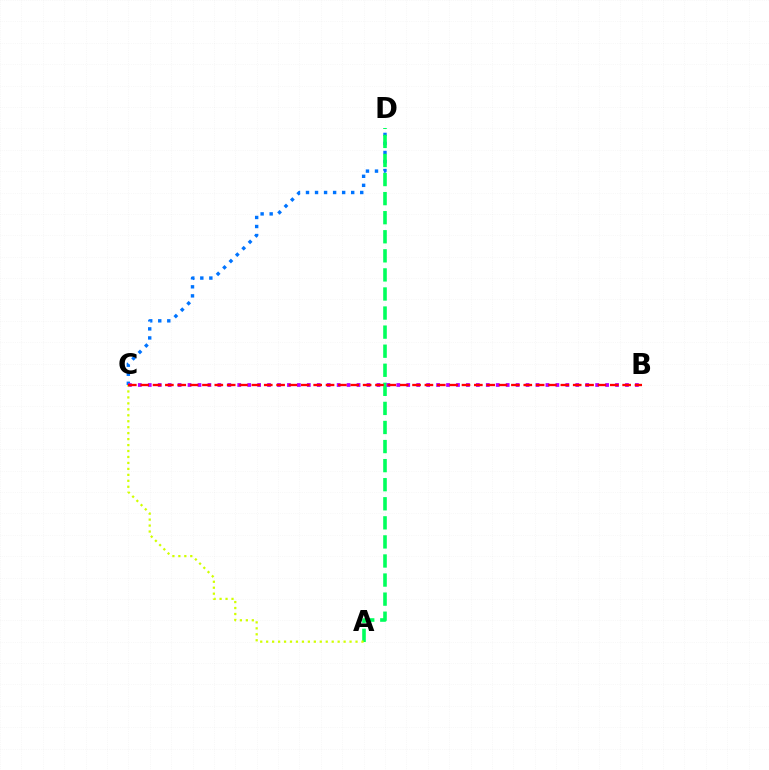{('C', 'D'): [{'color': '#0074ff', 'line_style': 'dotted', 'thickness': 2.46}], ('A', 'D'): [{'color': '#00ff5c', 'line_style': 'dashed', 'thickness': 2.59}], ('B', 'C'): [{'color': '#b900ff', 'line_style': 'dotted', 'thickness': 2.7}, {'color': '#ff0000', 'line_style': 'dashed', 'thickness': 1.68}], ('A', 'C'): [{'color': '#d1ff00', 'line_style': 'dotted', 'thickness': 1.62}]}